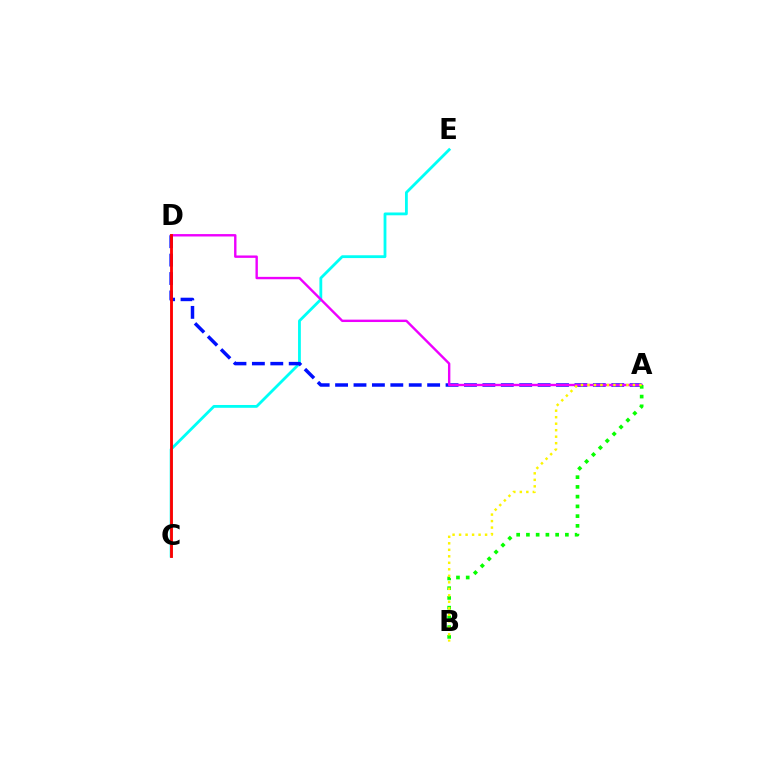{('C', 'E'): [{'color': '#00fff6', 'line_style': 'solid', 'thickness': 2.02}], ('A', 'D'): [{'color': '#0010ff', 'line_style': 'dashed', 'thickness': 2.5}, {'color': '#ee00ff', 'line_style': 'solid', 'thickness': 1.72}], ('C', 'D'): [{'color': '#ff0000', 'line_style': 'solid', 'thickness': 2.06}], ('A', 'B'): [{'color': '#08ff00', 'line_style': 'dotted', 'thickness': 2.65}, {'color': '#fcf500', 'line_style': 'dotted', 'thickness': 1.77}]}